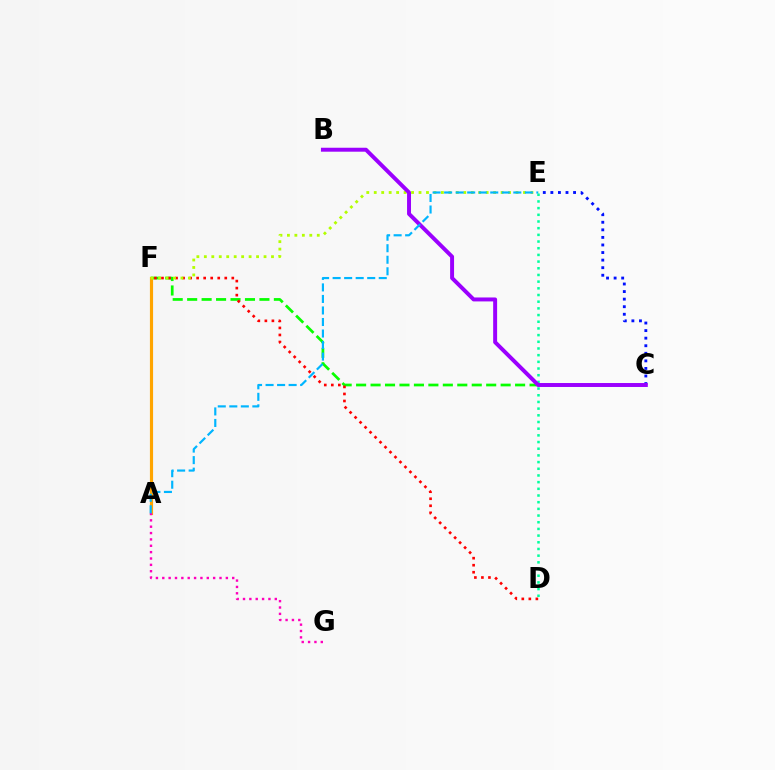{('C', 'E'): [{'color': '#0010ff', 'line_style': 'dotted', 'thickness': 2.06}], ('C', 'F'): [{'color': '#08ff00', 'line_style': 'dashed', 'thickness': 1.96}], ('D', 'F'): [{'color': '#ff0000', 'line_style': 'dotted', 'thickness': 1.91}], ('A', 'F'): [{'color': '#ffa500', 'line_style': 'solid', 'thickness': 2.27}], ('E', 'F'): [{'color': '#b3ff00', 'line_style': 'dotted', 'thickness': 2.03}], ('D', 'E'): [{'color': '#00ff9d', 'line_style': 'dotted', 'thickness': 1.82}], ('B', 'C'): [{'color': '#9b00ff', 'line_style': 'solid', 'thickness': 2.84}], ('A', 'G'): [{'color': '#ff00bd', 'line_style': 'dotted', 'thickness': 1.73}], ('A', 'E'): [{'color': '#00b5ff', 'line_style': 'dashed', 'thickness': 1.57}]}